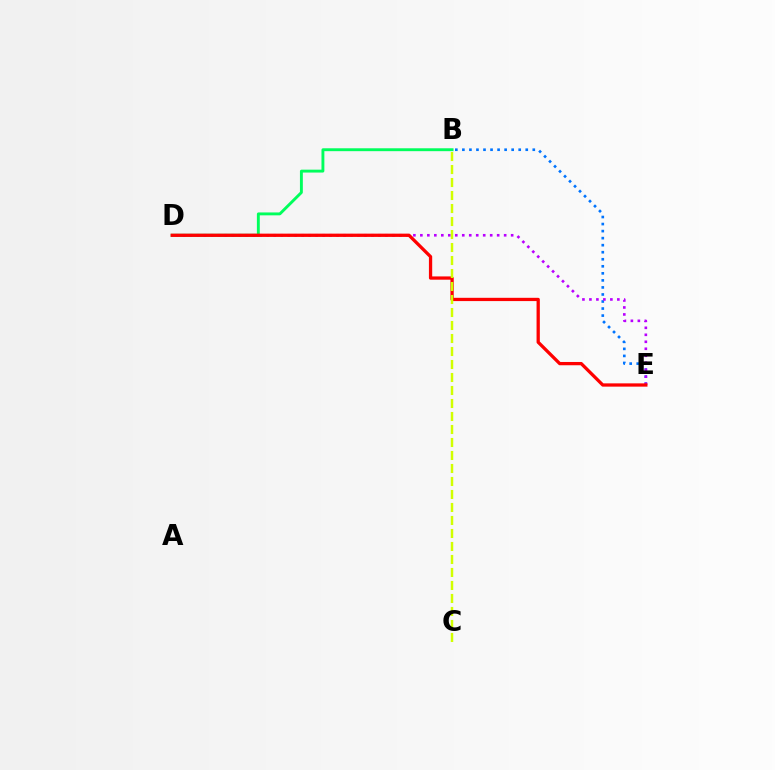{('B', 'E'): [{'color': '#0074ff', 'line_style': 'dotted', 'thickness': 1.91}], ('B', 'D'): [{'color': '#00ff5c', 'line_style': 'solid', 'thickness': 2.08}], ('D', 'E'): [{'color': '#b900ff', 'line_style': 'dotted', 'thickness': 1.9}, {'color': '#ff0000', 'line_style': 'solid', 'thickness': 2.36}], ('B', 'C'): [{'color': '#d1ff00', 'line_style': 'dashed', 'thickness': 1.77}]}